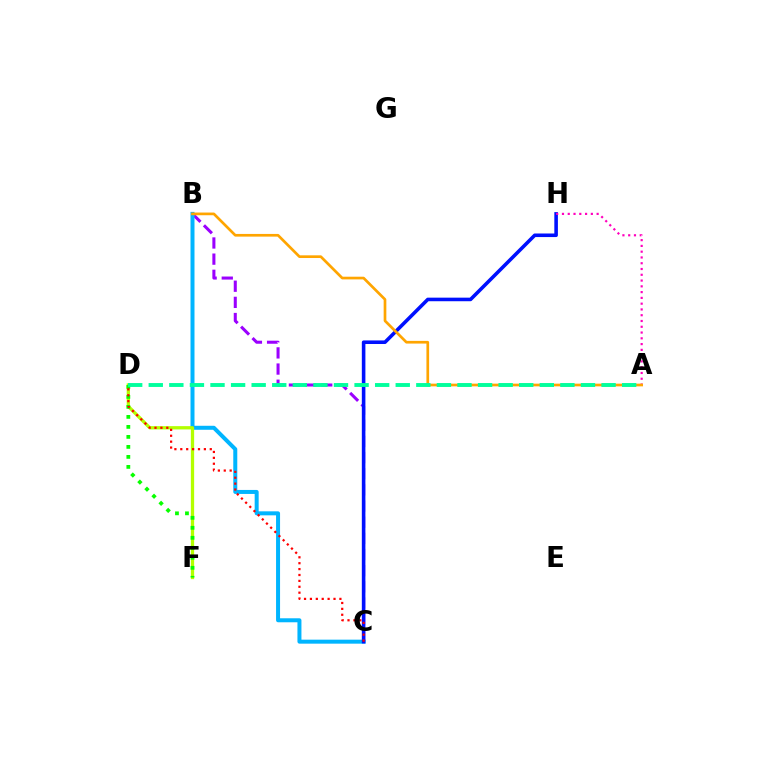{('B', 'C'): [{'color': '#9b00ff', 'line_style': 'dashed', 'thickness': 2.19}, {'color': '#00b5ff', 'line_style': 'solid', 'thickness': 2.88}], ('D', 'F'): [{'color': '#b3ff00', 'line_style': 'solid', 'thickness': 2.36}, {'color': '#08ff00', 'line_style': 'dotted', 'thickness': 2.72}], ('C', 'H'): [{'color': '#0010ff', 'line_style': 'solid', 'thickness': 2.57}], ('A', 'H'): [{'color': '#ff00bd', 'line_style': 'dotted', 'thickness': 1.57}], ('A', 'B'): [{'color': '#ffa500', 'line_style': 'solid', 'thickness': 1.94}], ('A', 'D'): [{'color': '#00ff9d', 'line_style': 'dashed', 'thickness': 2.8}], ('C', 'D'): [{'color': '#ff0000', 'line_style': 'dotted', 'thickness': 1.6}]}